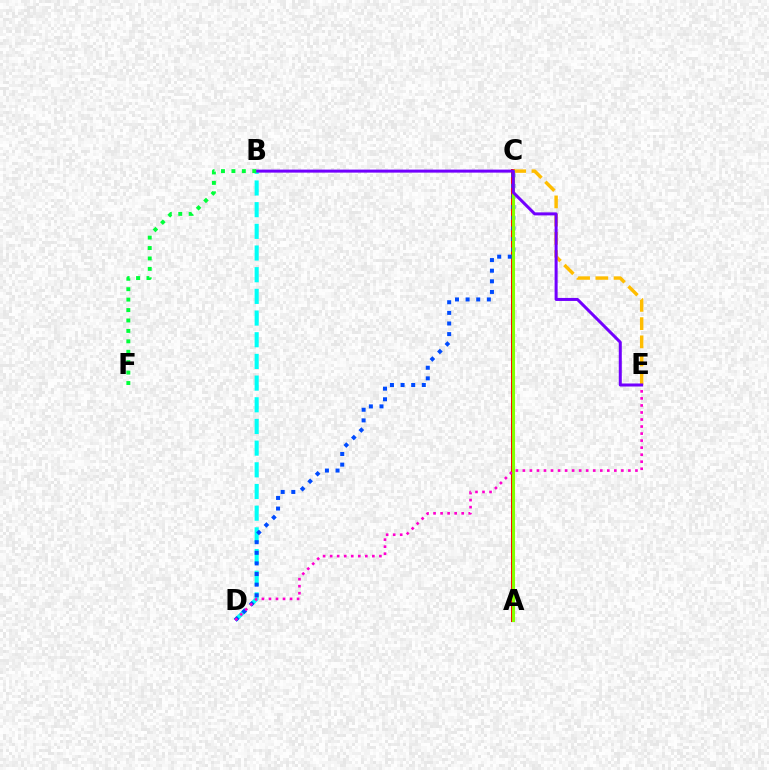{('B', 'D'): [{'color': '#00fff6', 'line_style': 'dashed', 'thickness': 2.95}], ('A', 'C'): [{'color': '#ff0000', 'line_style': 'solid', 'thickness': 2.86}, {'color': '#84ff00', 'line_style': 'solid', 'thickness': 2.25}], ('C', 'E'): [{'color': '#ffbd00', 'line_style': 'dashed', 'thickness': 2.48}], ('C', 'D'): [{'color': '#004bff', 'line_style': 'dotted', 'thickness': 2.89}], ('D', 'E'): [{'color': '#ff00cf', 'line_style': 'dotted', 'thickness': 1.91}], ('B', 'E'): [{'color': '#7200ff', 'line_style': 'solid', 'thickness': 2.17}], ('B', 'F'): [{'color': '#00ff39', 'line_style': 'dotted', 'thickness': 2.83}]}